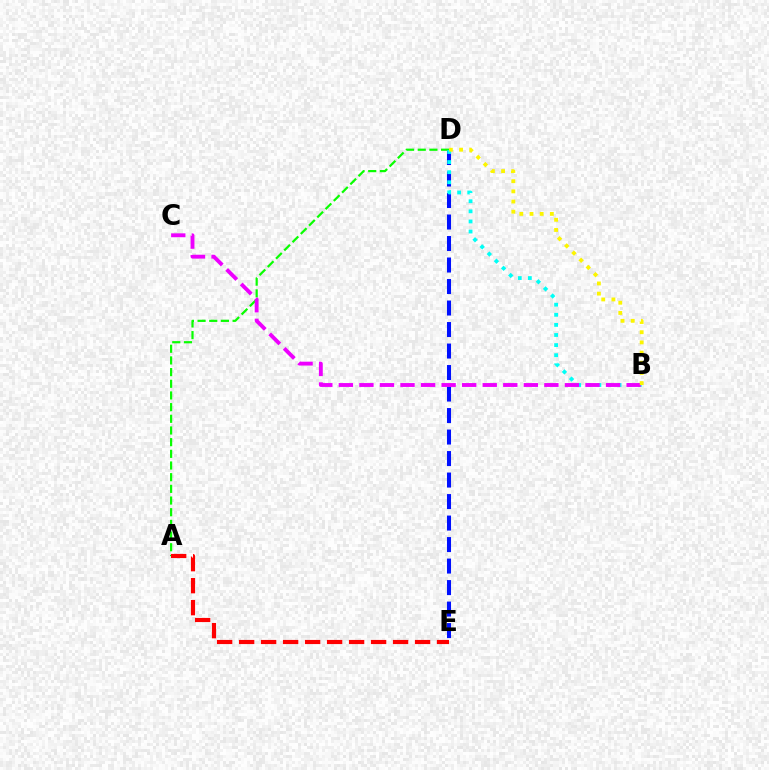{('D', 'E'): [{'color': '#0010ff', 'line_style': 'dashed', 'thickness': 2.92}], ('A', 'D'): [{'color': '#08ff00', 'line_style': 'dashed', 'thickness': 1.59}], ('B', 'D'): [{'color': '#00fff6', 'line_style': 'dotted', 'thickness': 2.74}, {'color': '#fcf500', 'line_style': 'dotted', 'thickness': 2.76}], ('B', 'C'): [{'color': '#ee00ff', 'line_style': 'dashed', 'thickness': 2.79}], ('A', 'E'): [{'color': '#ff0000', 'line_style': 'dashed', 'thickness': 2.99}]}